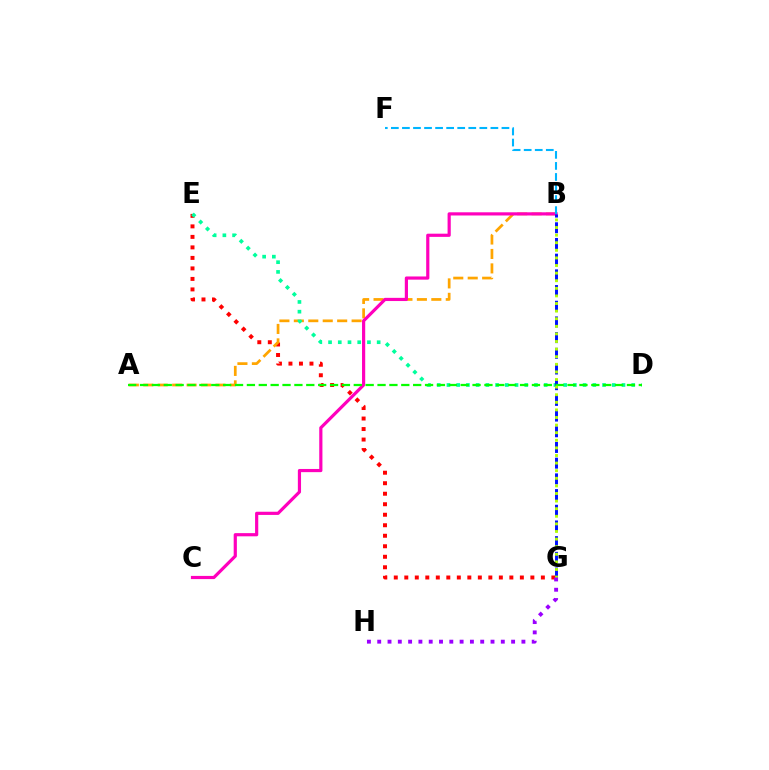{('E', 'G'): [{'color': '#ff0000', 'line_style': 'dotted', 'thickness': 2.85}], ('A', 'B'): [{'color': '#ffa500', 'line_style': 'dashed', 'thickness': 1.96}], ('B', 'C'): [{'color': '#ff00bd', 'line_style': 'solid', 'thickness': 2.29}], ('D', 'E'): [{'color': '#00ff9d', 'line_style': 'dotted', 'thickness': 2.64}], ('B', 'F'): [{'color': '#00b5ff', 'line_style': 'dashed', 'thickness': 1.5}], ('B', 'G'): [{'color': '#0010ff', 'line_style': 'dashed', 'thickness': 2.13}, {'color': '#b3ff00', 'line_style': 'dotted', 'thickness': 2.06}], ('A', 'D'): [{'color': '#08ff00', 'line_style': 'dashed', 'thickness': 1.61}], ('G', 'H'): [{'color': '#9b00ff', 'line_style': 'dotted', 'thickness': 2.8}]}